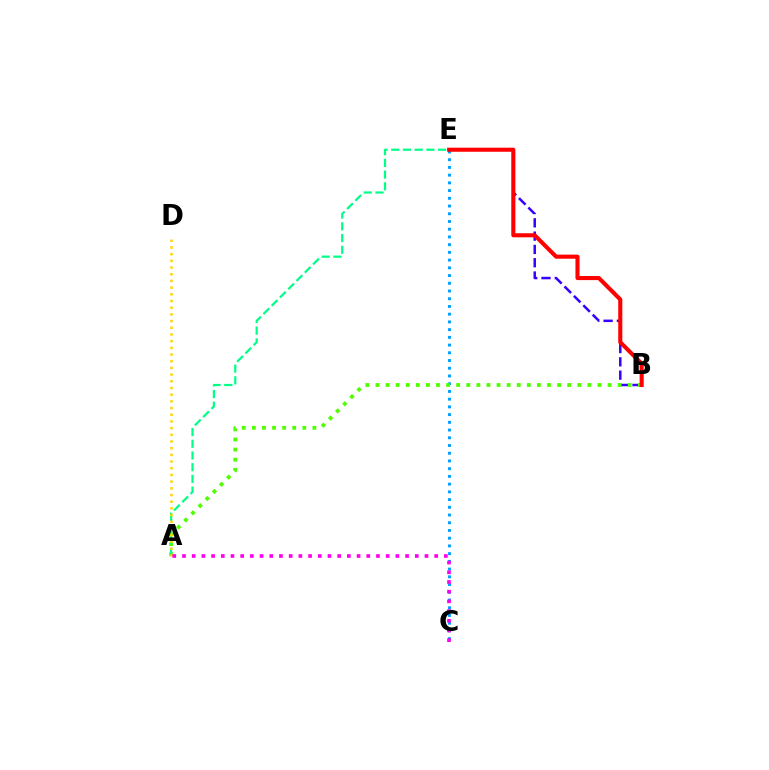{('B', 'E'): [{'color': '#3700ff', 'line_style': 'dashed', 'thickness': 1.81}, {'color': '#ff0000', 'line_style': 'solid', 'thickness': 2.94}], ('C', 'E'): [{'color': '#009eff', 'line_style': 'dotted', 'thickness': 2.1}], ('A', 'B'): [{'color': '#4fff00', 'line_style': 'dotted', 'thickness': 2.74}], ('A', 'E'): [{'color': '#00ff86', 'line_style': 'dashed', 'thickness': 1.59}], ('A', 'D'): [{'color': '#ffd500', 'line_style': 'dotted', 'thickness': 1.82}], ('A', 'C'): [{'color': '#ff00ed', 'line_style': 'dotted', 'thickness': 2.64}]}